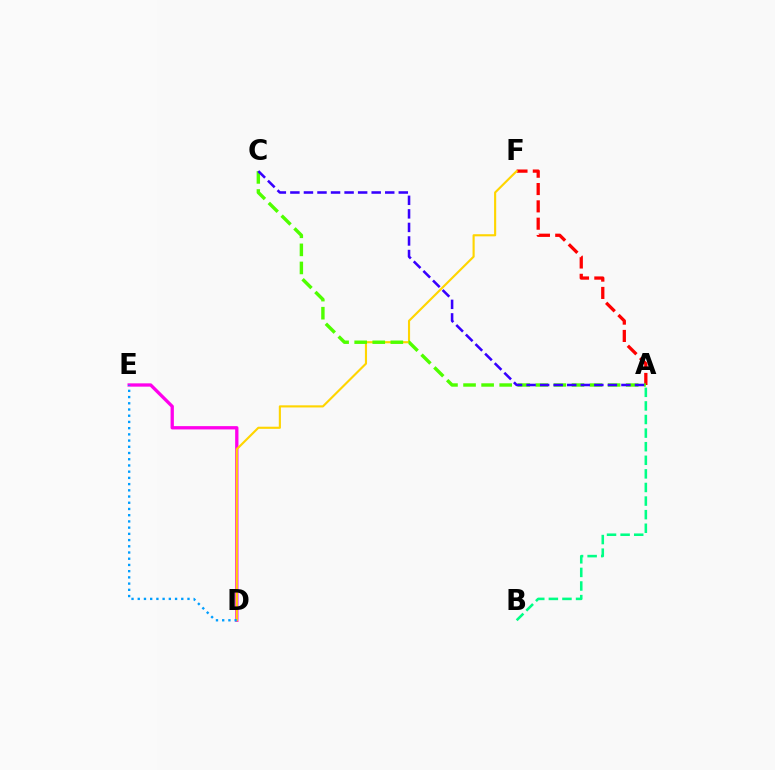{('D', 'E'): [{'color': '#ff00ed', 'line_style': 'solid', 'thickness': 2.38}, {'color': '#009eff', 'line_style': 'dotted', 'thickness': 1.69}], ('A', 'F'): [{'color': '#ff0000', 'line_style': 'dashed', 'thickness': 2.35}], ('D', 'F'): [{'color': '#ffd500', 'line_style': 'solid', 'thickness': 1.53}], ('A', 'C'): [{'color': '#4fff00', 'line_style': 'dashed', 'thickness': 2.46}, {'color': '#3700ff', 'line_style': 'dashed', 'thickness': 1.84}], ('A', 'B'): [{'color': '#00ff86', 'line_style': 'dashed', 'thickness': 1.85}]}